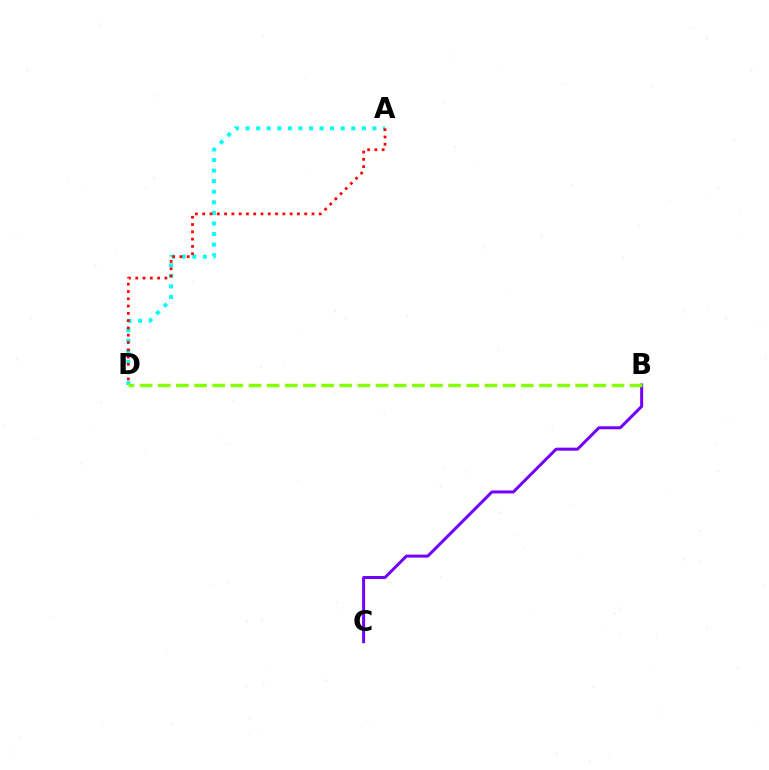{('A', 'D'): [{'color': '#00fff6', 'line_style': 'dotted', 'thickness': 2.87}, {'color': '#ff0000', 'line_style': 'dotted', 'thickness': 1.98}], ('B', 'C'): [{'color': '#7200ff', 'line_style': 'solid', 'thickness': 2.16}], ('B', 'D'): [{'color': '#84ff00', 'line_style': 'dashed', 'thickness': 2.47}]}